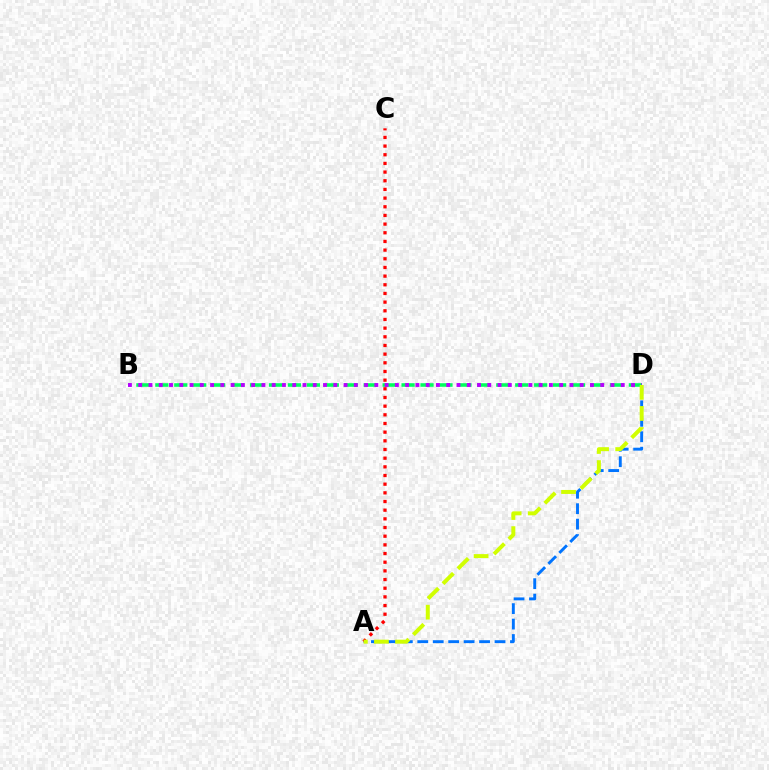{('A', 'D'): [{'color': '#0074ff', 'line_style': 'dashed', 'thickness': 2.1}, {'color': '#d1ff00', 'line_style': 'dashed', 'thickness': 2.87}], ('B', 'D'): [{'color': '#00ff5c', 'line_style': 'dashed', 'thickness': 2.57}, {'color': '#b900ff', 'line_style': 'dotted', 'thickness': 2.79}], ('A', 'C'): [{'color': '#ff0000', 'line_style': 'dotted', 'thickness': 2.36}]}